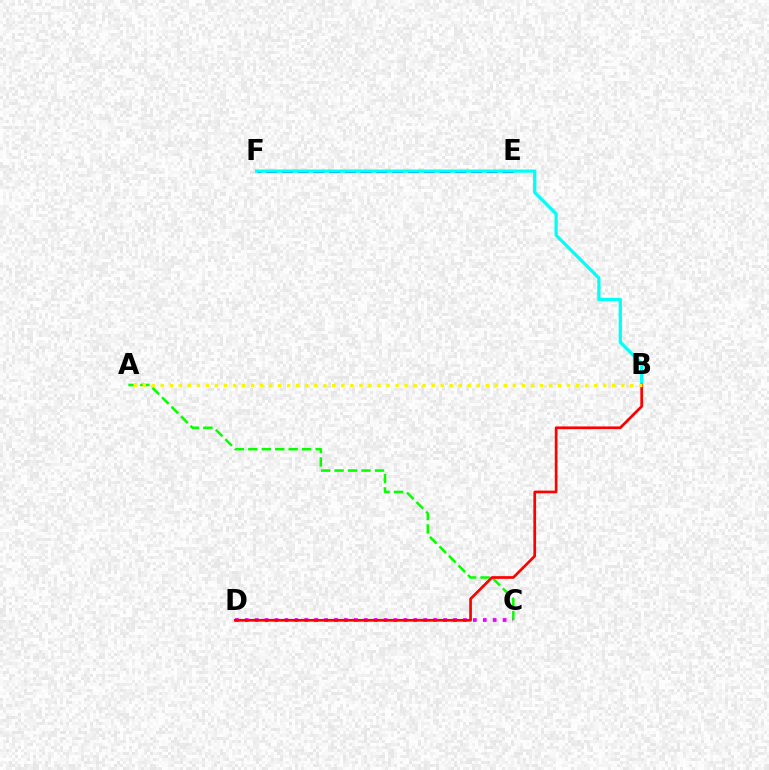{('E', 'F'): [{'color': '#0010ff', 'line_style': 'dashed', 'thickness': 2.14}], ('A', 'C'): [{'color': '#08ff00', 'line_style': 'dashed', 'thickness': 1.83}], ('B', 'F'): [{'color': '#00fff6', 'line_style': 'solid', 'thickness': 2.34}], ('C', 'D'): [{'color': '#ee00ff', 'line_style': 'dotted', 'thickness': 2.69}], ('B', 'D'): [{'color': '#ff0000', 'line_style': 'solid', 'thickness': 1.95}], ('A', 'B'): [{'color': '#fcf500', 'line_style': 'dotted', 'thickness': 2.45}]}